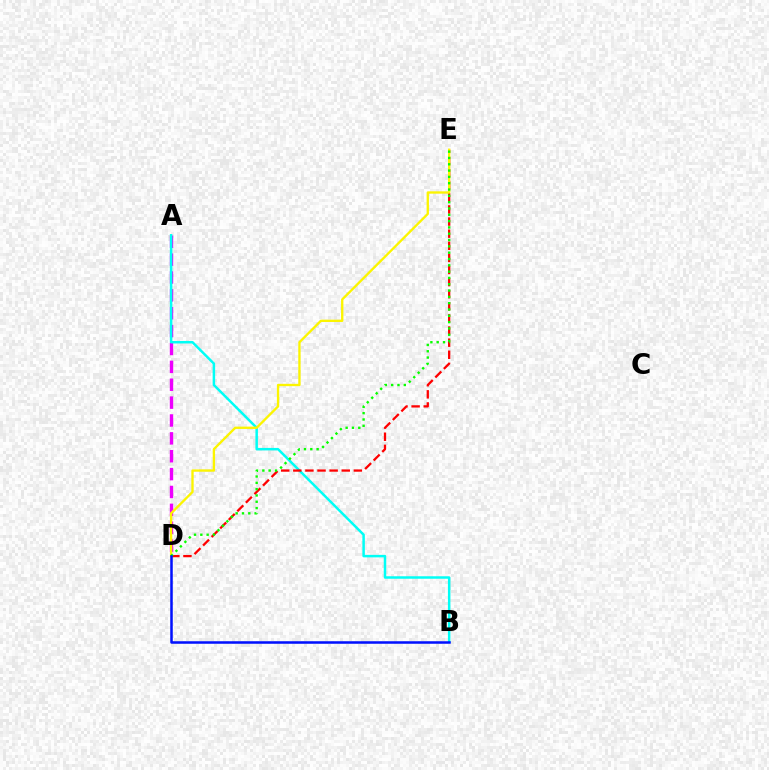{('A', 'D'): [{'color': '#ee00ff', 'line_style': 'dashed', 'thickness': 2.43}], ('A', 'B'): [{'color': '#00fff6', 'line_style': 'solid', 'thickness': 1.79}], ('D', 'E'): [{'color': '#ff0000', 'line_style': 'dashed', 'thickness': 1.64}, {'color': '#fcf500', 'line_style': 'solid', 'thickness': 1.68}, {'color': '#08ff00', 'line_style': 'dotted', 'thickness': 1.72}], ('B', 'D'): [{'color': '#0010ff', 'line_style': 'solid', 'thickness': 1.82}]}